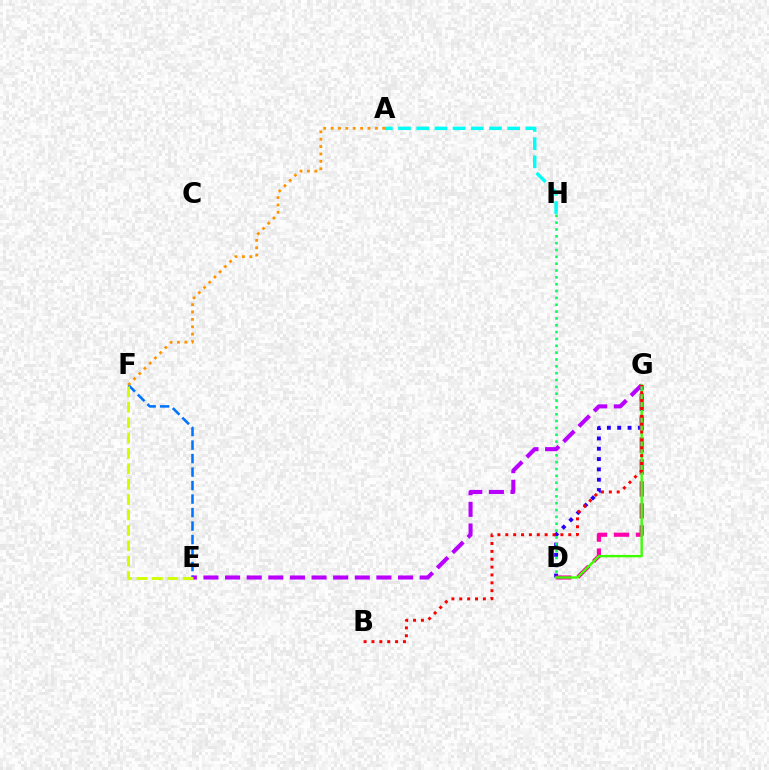{('D', 'G'): [{'color': '#2500ff', 'line_style': 'dotted', 'thickness': 2.8}, {'color': '#ff00ac', 'line_style': 'dashed', 'thickness': 2.99}, {'color': '#3dff00', 'line_style': 'solid', 'thickness': 1.72}], ('A', 'H'): [{'color': '#00fff6', 'line_style': 'dashed', 'thickness': 2.47}], ('E', 'F'): [{'color': '#0074ff', 'line_style': 'dashed', 'thickness': 1.83}, {'color': '#d1ff00', 'line_style': 'dashed', 'thickness': 2.09}], ('D', 'H'): [{'color': '#00ff5c', 'line_style': 'dotted', 'thickness': 1.86}], ('A', 'F'): [{'color': '#ff9400', 'line_style': 'dotted', 'thickness': 2.01}], ('E', 'G'): [{'color': '#b900ff', 'line_style': 'dashed', 'thickness': 2.94}], ('B', 'G'): [{'color': '#ff0000', 'line_style': 'dotted', 'thickness': 2.14}]}